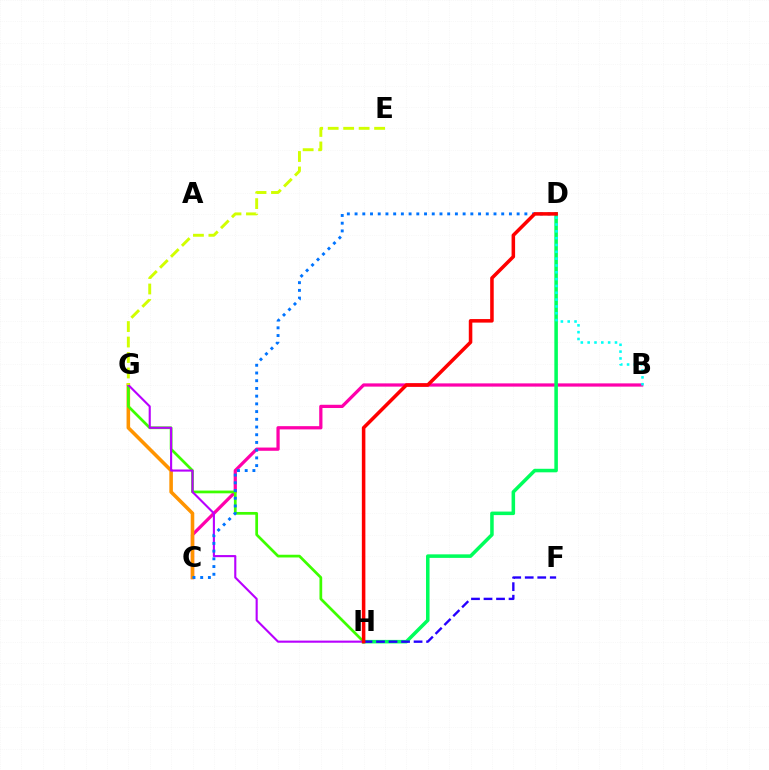{('B', 'C'): [{'color': '#ff00ac', 'line_style': 'solid', 'thickness': 2.33}], ('C', 'G'): [{'color': '#ff9400', 'line_style': 'solid', 'thickness': 2.57}], ('G', 'H'): [{'color': '#3dff00', 'line_style': 'solid', 'thickness': 1.96}, {'color': '#b900ff', 'line_style': 'solid', 'thickness': 1.52}], ('D', 'H'): [{'color': '#00ff5c', 'line_style': 'solid', 'thickness': 2.54}, {'color': '#ff0000', 'line_style': 'solid', 'thickness': 2.55}], ('B', 'D'): [{'color': '#00fff6', 'line_style': 'dotted', 'thickness': 1.85}], ('E', 'G'): [{'color': '#d1ff00', 'line_style': 'dashed', 'thickness': 2.1}], ('C', 'D'): [{'color': '#0074ff', 'line_style': 'dotted', 'thickness': 2.1}], ('F', 'H'): [{'color': '#2500ff', 'line_style': 'dashed', 'thickness': 1.7}]}